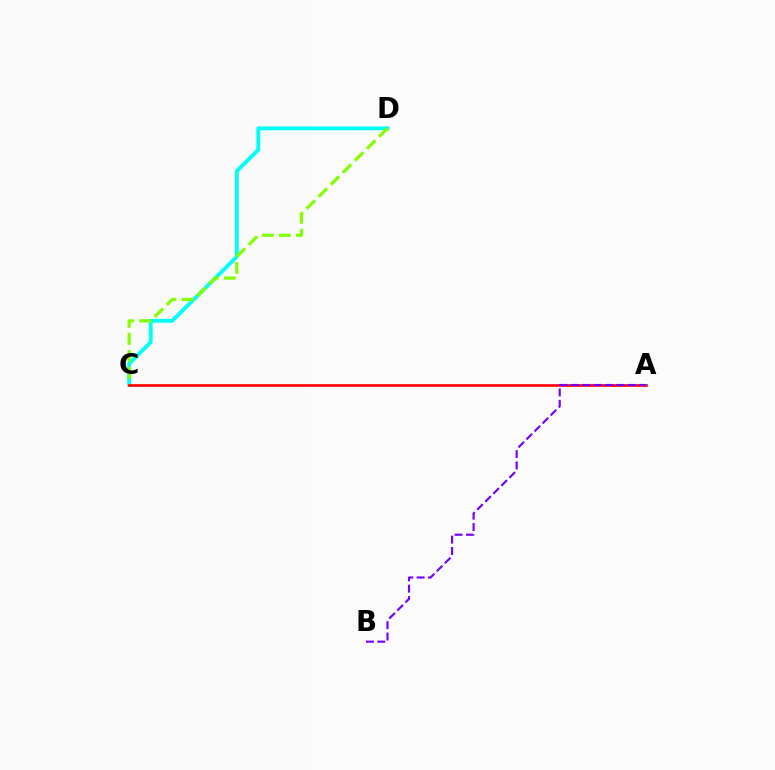{('C', 'D'): [{'color': '#00fff6', 'line_style': 'solid', 'thickness': 2.8}, {'color': '#84ff00', 'line_style': 'dashed', 'thickness': 2.31}], ('A', 'C'): [{'color': '#ff0000', 'line_style': 'solid', 'thickness': 1.9}], ('A', 'B'): [{'color': '#7200ff', 'line_style': 'dashed', 'thickness': 1.54}]}